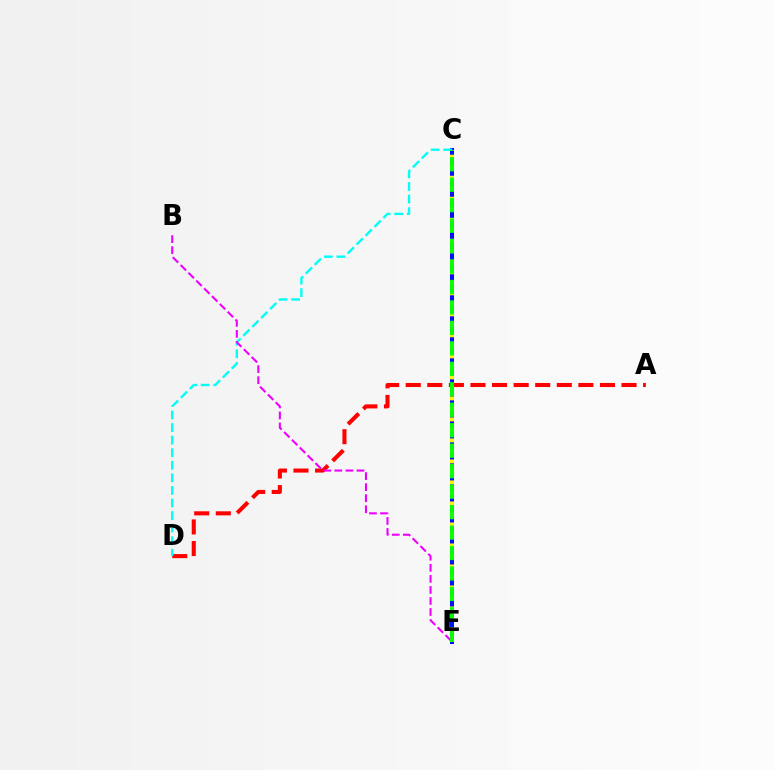{('A', 'D'): [{'color': '#ff0000', 'line_style': 'dashed', 'thickness': 2.93}], ('C', 'E'): [{'color': '#0010ff', 'line_style': 'solid', 'thickness': 2.9}, {'color': '#fcf500', 'line_style': 'dotted', 'thickness': 2.85}, {'color': '#08ff00', 'line_style': 'dashed', 'thickness': 2.78}], ('C', 'D'): [{'color': '#00fff6', 'line_style': 'dashed', 'thickness': 1.71}], ('B', 'E'): [{'color': '#ee00ff', 'line_style': 'dashed', 'thickness': 1.5}]}